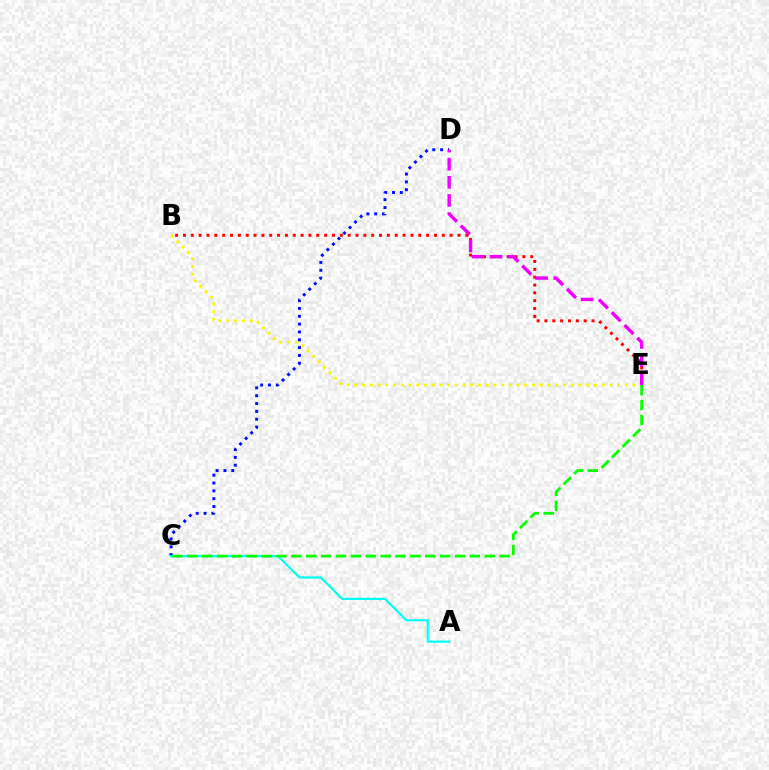{('C', 'D'): [{'color': '#0010ff', 'line_style': 'dotted', 'thickness': 2.13}], ('B', 'E'): [{'color': '#ff0000', 'line_style': 'dotted', 'thickness': 2.13}, {'color': '#fcf500', 'line_style': 'dotted', 'thickness': 2.1}], ('A', 'C'): [{'color': '#00fff6', 'line_style': 'solid', 'thickness': 1.58}], ('D', 'E'): [{'color': '#ee00ff', 'line_style': 'dashed', 'thickness': 2.46}], ('C', 'E'): [{'color': '#08ff00', 'line_style': 'dashed', 'thickness': 2.02}]}